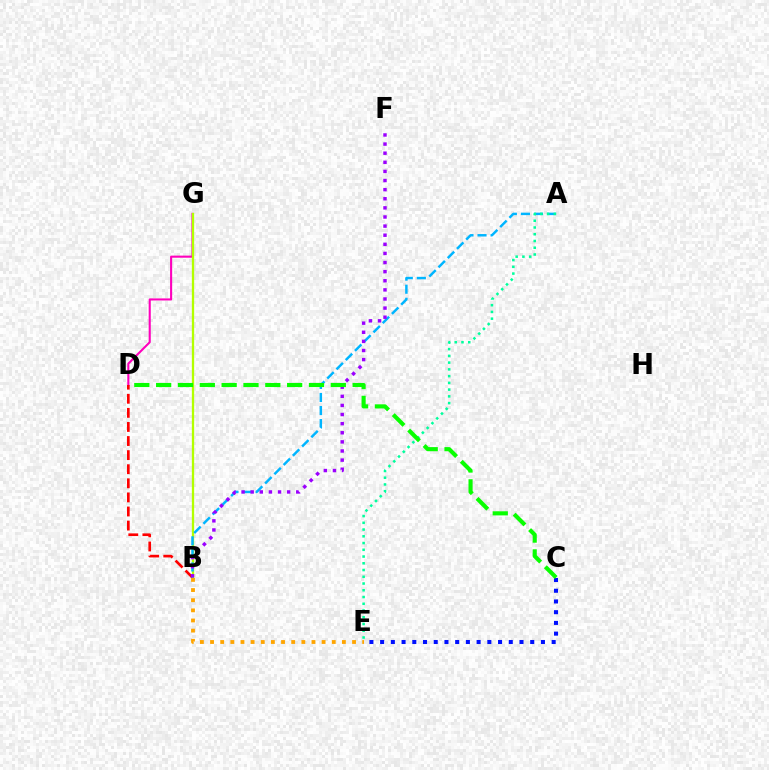{('D', 'G'): [{'color': '#ff00bd', 'line_style': 'solid', 'thickness': 1.51}], ('C', 'E'): [{'color': '#0010ff', 'line_style': 'dotted', 'thickness': 2.91}], ('B', 'D'): [{'color': '#ff0000', 'line_style': 'dashed', 'thickness': 1.91}], ('B', 'G'): [{'color': '#b3ff00', 'line_style': 'solid', 'thickness': 1.65}], ('A', 'B'): [{'color': '#00b5ff', 'line_style': 'dashed', 'thickness': 1.77}], ('B', 'E'): [{'color': '#ffa500', 'line_style': 'dotted', 'thickness': 2.76}], ('A', 'E'): [{'color': '#00ff9d', 'line_style': 'dotted', 'thickness': 1.83}], ('B', 'F'): [{'color': '#9b00ff', 'line_style': 'dotted', 'thickness': 2.48}], ('C', 'D'): [{'color': '#08ff00', 'line_style': 'dashed', 'thickness': 2.97}]}